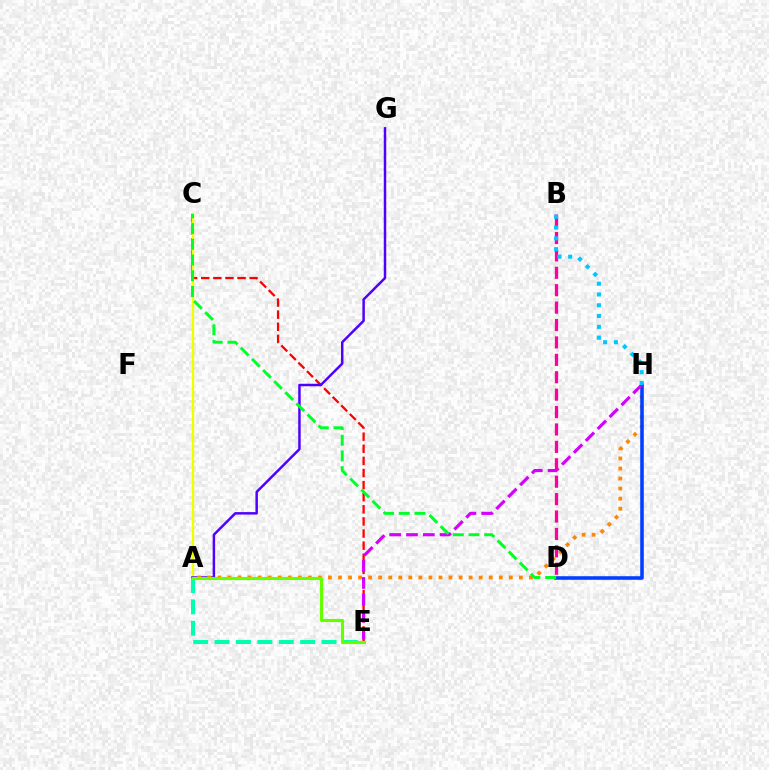{('C', 'E'): [{'color': '#ff0000', 'line_style': 'dashed', 'thickness': 1.65}], ('A', 'C'): [{'color': '#eeff00', 'line_style': 'solid', 'thickness': 1.71}], ('A', 'G'): [{'color': '#4f00ff', 'line_style': 'solid', 'thickness': 1.79}], ('A', 'H'): [{'color': '#ff8800', 'line_style': 'dotted', 'thickness': 2.73}], ('A', 'E'): [{'color': '#00ffaf', 'line_style': 'dashed', 'thickness': 2.91}, {'color': '#66ff00', 'line_style': 'solid', 'thickness': 2.27}], ('D', 'H'): [{'color': '#003fff', 'line_style': 'solid', 'thickness': 2.57}], ('E', 'H'): [{'color': '#d600ff', 'line_style': 'dashed', 'thickness': 2.28}], ('C', 'D'): [{'color': '#00ff27', 'line_style': 'dashed', 'thickness': 2.14}], ('B', 'D'): [{'color': '#ff00a0', 'line_style': 'dashed', 'thickness': 2.36}], ('B', 'H'): [{'color': '#00c7ff', 'line_style': 'dotted', 'thickness': 2.93}]}